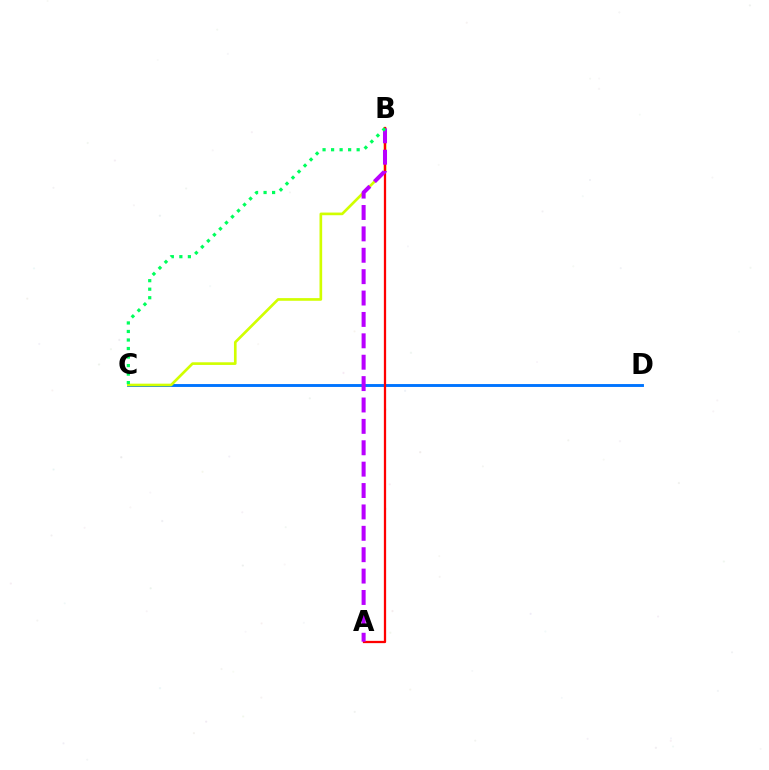{('C', 'D'): [{'color': '#0074ff', 'line_style': 'solid', 'thickness': 2.09}], ('B', 'C'): [{'color': '#d1ff00', 'line_style': 'solid', 'thickness': 1.92}, {'color': '#00ff5c', 'line_style': 'dotted', 'thickness': 2.32}], ('A', 'B'): [{'color': '#ff0000', 'line_style': 'solid', 'thickness': 1.64}, {'color': '#b900ff', 'line_style': 'dashed', 'thickness': 2.91}]}